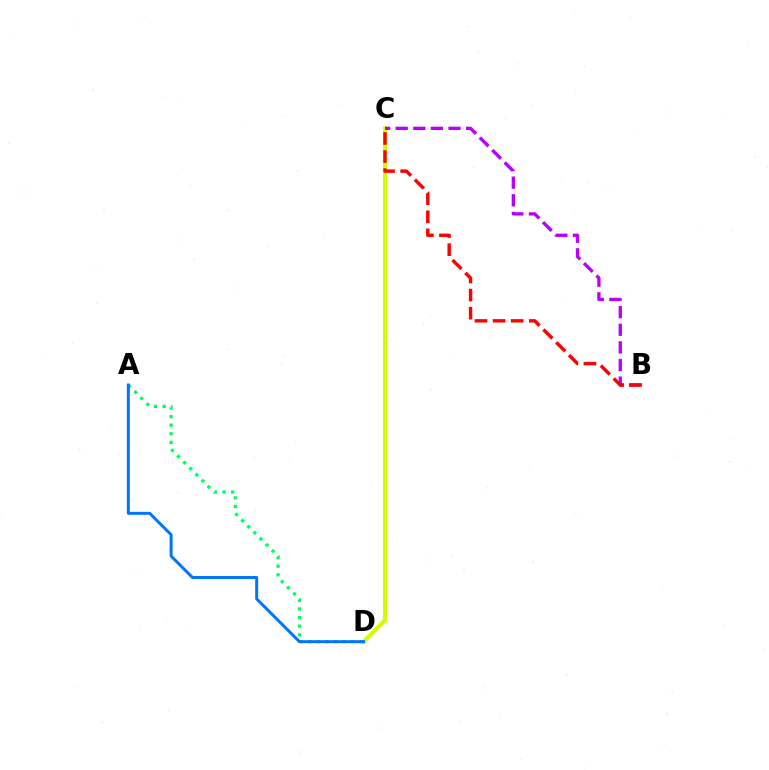{('C', 'D'): [{'color': '#d1ff00', 'line_style': 'solid', 'thickness': 2.94}], ('A', 'D'): [{'color': '#00ff5c', 'line_style': 'dotted', 'thickness': 2.34}, {'color': '#0074ff', 'line_style': 'solid', 'thickness': 2.14}], ('B', 'C'): [{'color': '#b900ff', 'line_style': 'dashed', 'thickness': 2.39}, {'color': '#ff0000', 'line_style': 'dashed', 'thickness': 2.46}]}